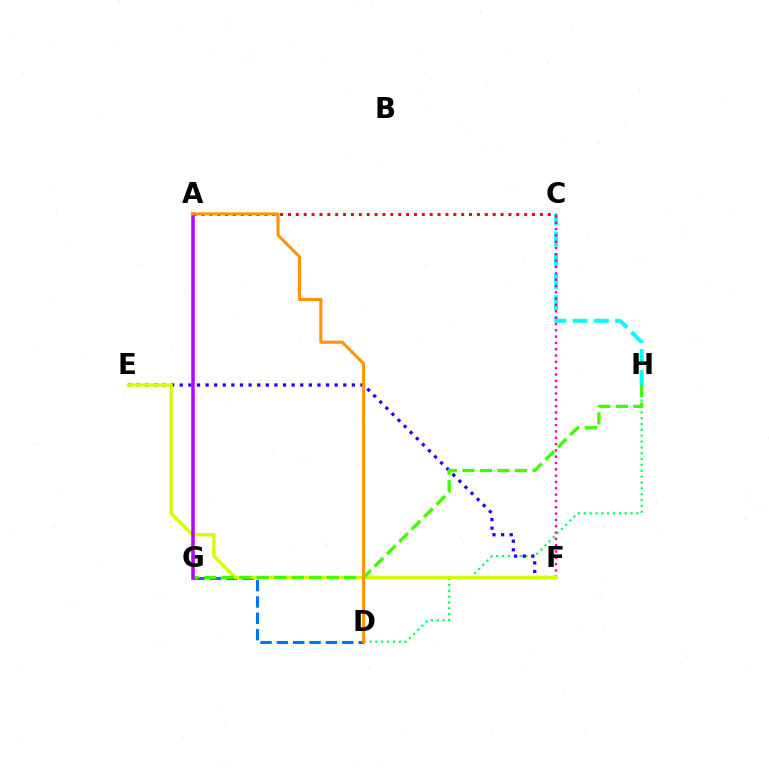{('D', 'G'): [{'color': '#0074ff', 'line_style': 'dashed', 'thickness': 2.22}], ('C', 'H'): [{'color': '#00fff6', 'line_style': 'dashed', 'thickness': 2.87}], ('C', 'F'): [{'color': '#ff00ac', 'line_style': 'dotted', 'thickness': 1.72}], ('D', 'H'): [{'color': '#00ff5c', 'line_style': 'dotted', 'thickness': 1.59}], ('E', 'F'): [{'color': '#2500ff', 'line_style': 'dotted', 'thickness': 2.34}, {'color': '#d1ff00', 'line_style': 'solid', 'thickness': 2.41}], ('A', 'C'): [{'color': '#ff0000', 'line_style': 'dotted', 'thickness': 2.14}], ('G', 'H'): [{'color': '#3dff00', 'line_style': 'dashed', 'thickness': 2.38}], ('A', 'G'): [{'color': '#b900ff', 'line_style': 'solid', 'thickness': 2.53}], ('A', 'D'): [{'color': '#ff9400', 'line_style': 'solid', 'thickness': 2.2}]}